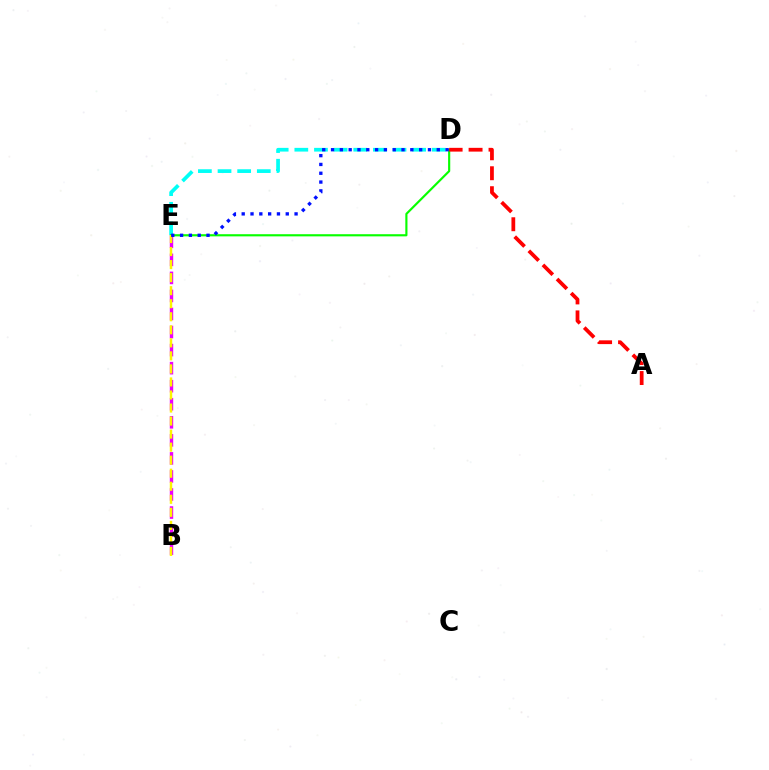{('B', 'E'): [{'color': '#ee00ff', 'line_style': 'dashed', 'thickness': 2.45}, {'color': '#fcf500', 'line_style': 'dashed', 'thickness': 1.77}], ('D', 'E'): [{'color': '#00fff6', 'line_style': 'dashed', 'thickness': 2.67}, {'color': '#08ff00', 'line_style': 'solid', 'thickness': 1.55}, {'color': '#0010ff', 'line_style': 'dotted', 'thickness': 2.39}], ('A', 'D'): [{'color': '#ff0000', 'line_style': 'dashed', 'thickness': 2.71}]}